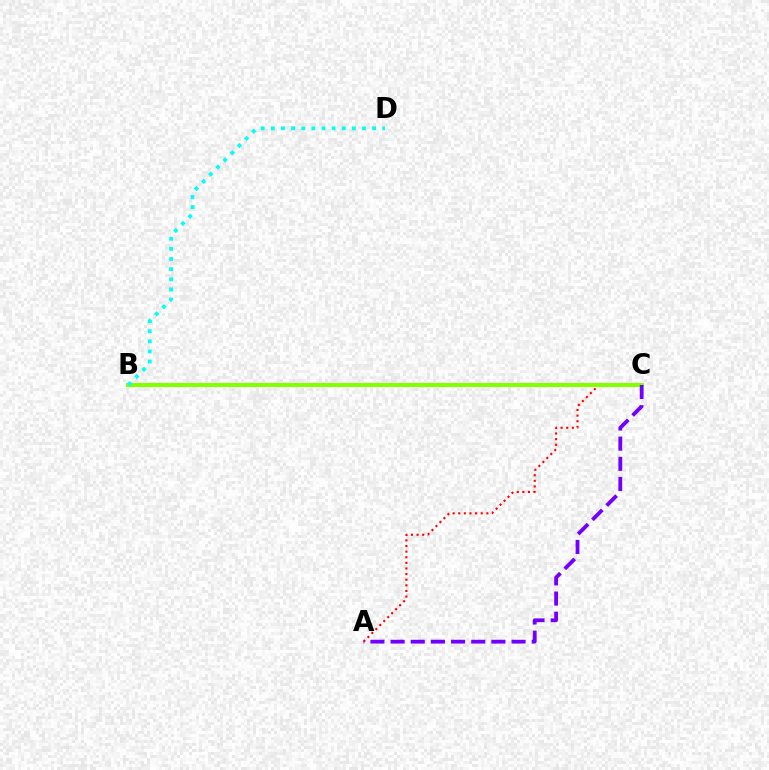{('A', 'C'): [{'color': '#ff0000', 'line_style': 'dotted', 'thickness': 1.53}, {'color': '#7200ff', 'line_style': 'dashed', 'thickness': 2.74}], ('B', 'C'): [{'color': '#84ff00', 'line_style': 'solid', 'thickness': 2.89}], ('B', 'D'): [{'color': '#00fff6', 'line_style': 'dotted', 'thickness': 2.75}]}